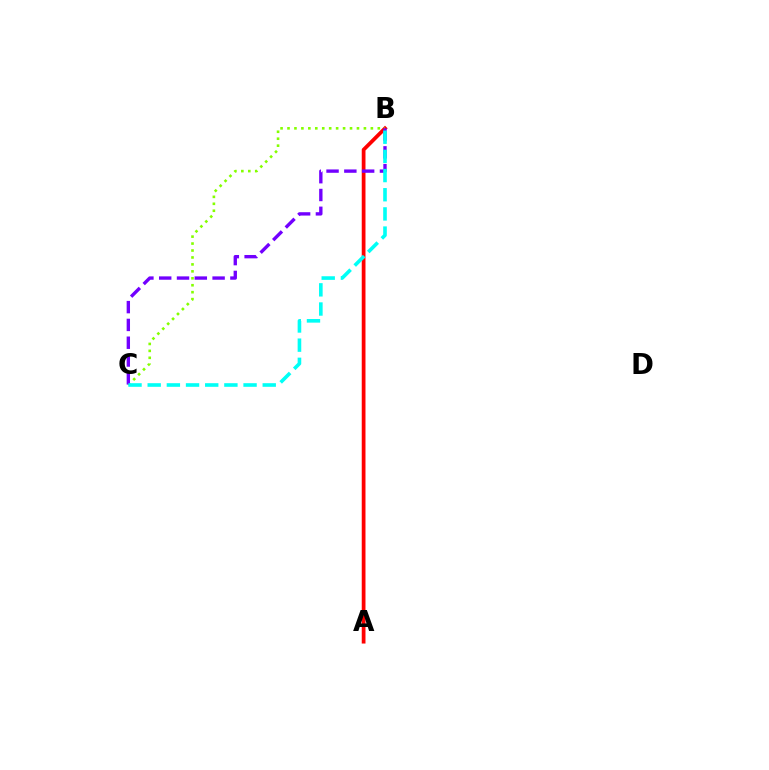{('A', 'B'): [{'color': '#ff0000', 'line_style': 'solid', 'thickness': 2.7}], ('B', 'C'): [{'color': '#84ff00', 'line_style': 'dotted', 'thickness': 1.89}, {'color': '#7200ff', 'line_style': 'dashed', 'thickness': 2.42}, {'color': '#00fff6', 'line_style': 'dashed', 'thickness': 2.6}]}